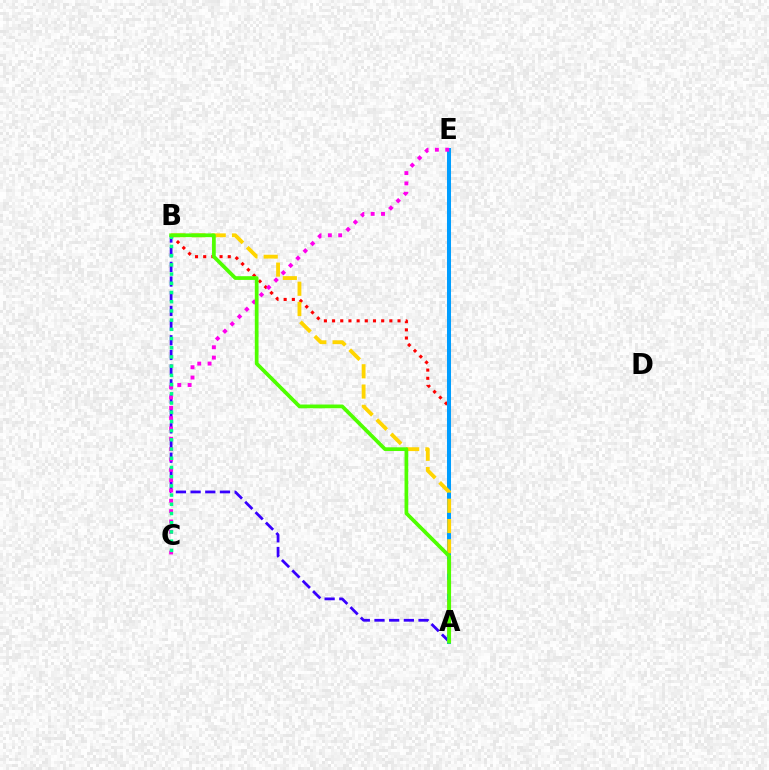{('A', 'B'): [{'color': '#ff0000', 'line_style': 'dotted', 'thickness': 2.22}, {'color': '#3700ff', 'line_style': 'dashed', 'thickness': 1.99}, {'color': '#ffd500', 'line_style': 'dashed', 'thickness': 2.75}, {'color': '#4fff00', 'line_style': 'solid', 'thickness': 2.68}], ('A', 'E'): [{'color': '#009eff', 'line_style': 'solid', 'thickness': 2.9}], ('C', 'E'): [{'color': '#ff00ed', 'line_style': 'dotted', 'thickness': 2.81}], ('B', 'C'): [{'color': '#00ff86', 'line_style': 'dotted', 'thickness': 2.5}]}